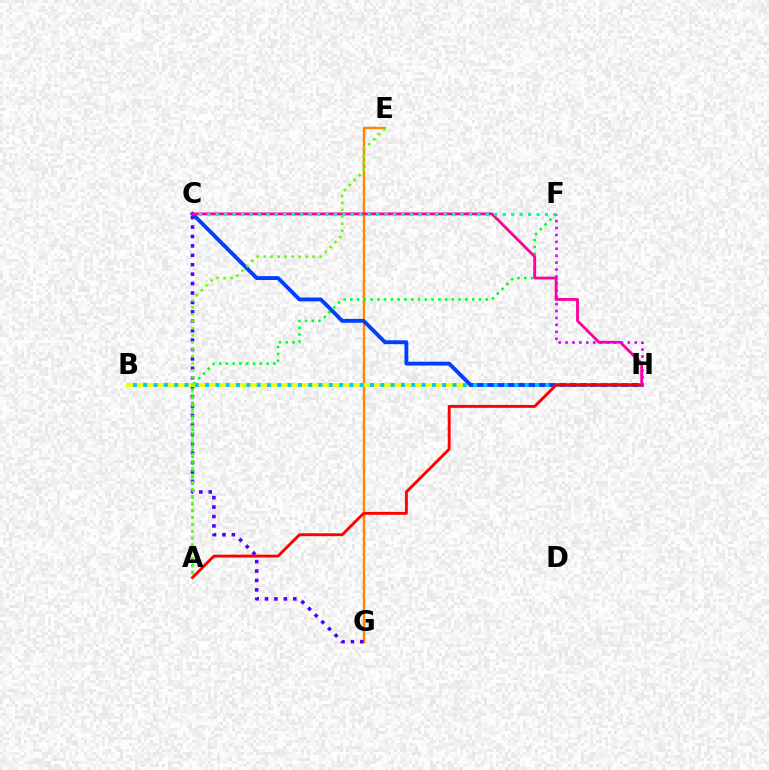{('E', 'G'): [{'color': '#ff8800', 'line_style': 'solid', 'thickness': 1.73}], ('C', 'G'): [{'color': '#4f00ff', 'line_style': 'dotted', 'thickness': 2.56}], ('A', 'F'): [{'color': '#00ff27', 'line_style': 'dotted', 'thickness': 1.84}], ('B', 'H'): [{'color': '#eeff00', 'line_style': 'solid', 'thickness': 2.74}, {'color': '#00c7ff', 'line_style': 'dotted', 'thickness': 2.8}], ('C', 'H'): [{'color': '#003fff', 'line_style': 'solid', 'thickness': 2.79}, {'color': '#ff00a0', 'line_style': 'solid', 'thickness': 2.04}], ('A', 'E'): [{'color': '#66ff00', 'line_style': 'dotted', 'thickness': 1.9}], ('C', 'F'): [{'color': '#00ffaf', 'line_style': 'dotted', 'thickness': 2.29}], ('A', 'H'): [{'color': '#ff0000', 'line_style': 'solid', 'thickness': 2.08}], ('F', 'H'): [{'color': '#d600ff', 'line_style': 'dotted', 'thickness': 1.88}]}